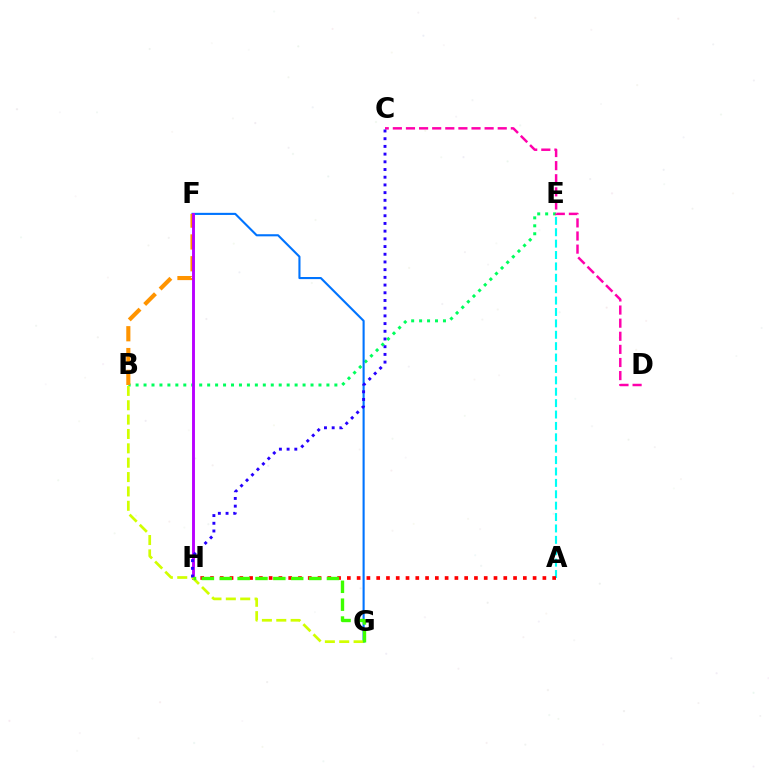{('B', 'E'): [{'color': '#00ff5c', 'line_style': 'dotted', 'thickness': 2.16}], ('C', 'D'): [{'color': '#ff00ac', 'line_style': 'dashed', 'thickness': 1.78}], ('A', 'E'): [{'color': '#00fff6', 'line_style': 'dashed', 'thickness': 1.55}], ('F', 'G'): [{'color': '#0074ff', 'line_style': 'solid', 'thickness': 1.52}], ('B', 'F'): [{'color': '#ff9400', 'line_style': 'dashed', 'thickness': 2.96}], ('A', 'H'): [{'color': '#ff0000', 'line_style': 'dotted', 'thickness': 2.66}], ('F', 'H'): [{'color': '#b900ff', 'line_style': 'solid', 'thickness': 2.09}], ('B', 'G'): [{'color': '#d1ff00', 'line_style': 'dashed', 'thickness': 1.95}], ('C', 'H'): [{'color': '#2500ff', 'line_style': 'dotted', 'thickness': 2.09}], ('G', 'H'): [{'color': '#3dff00', 'line_style': 'dashed', 'thickness': 2.43}]}